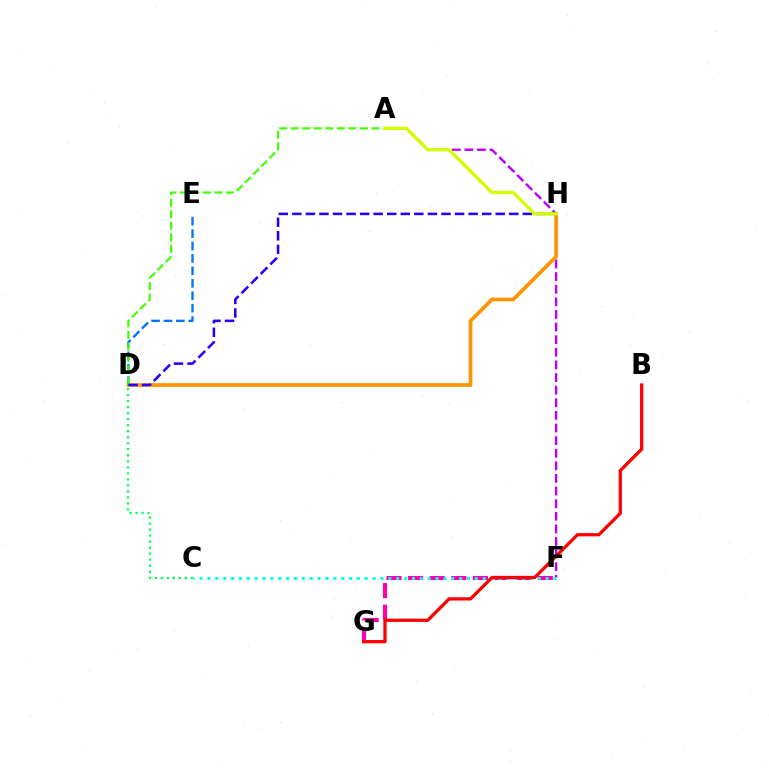{('C', 'D'): [{'color': '#00ff5c', 'line_style': 'dotted', 'thickness': 1.64}], ('A', 'F'): [{'color': '#b900ff', 'line_style': 'dashed', 'thickness': 1.71}], ('F', 'G'): [{'color': '#ff00ac', 'line_style': 'dashed', 'thickness': 2.94}], ('D', 'E'): [{'color': '#0074ff', 'line_style': 'dashed', 'thickness': 1.69}], ('D', 'H'): [{'color': '#ff9400', 'line_style': 'solid', 'thickness': 2.64}, {'color': '#2500ff', 'line_style': 'dashed', 'thickness': 1.84}], ('C', 'F'): [{'color': '#00fff6', 'line_style': 'dotted', 'thickness': 2.14}], ('A', 'D'): [{'color': '#3dff00', 'line_style': 'dashed', 'thickness': 1.57}], ('B', 'G'): [{'color': '#ff0000', 'line_style': 'solid', 'thickness': 2.35}], ('A', 'H'): [{'color': '#d1ff00', 'line_style': 'solid', 'thickness': 2.39}]}